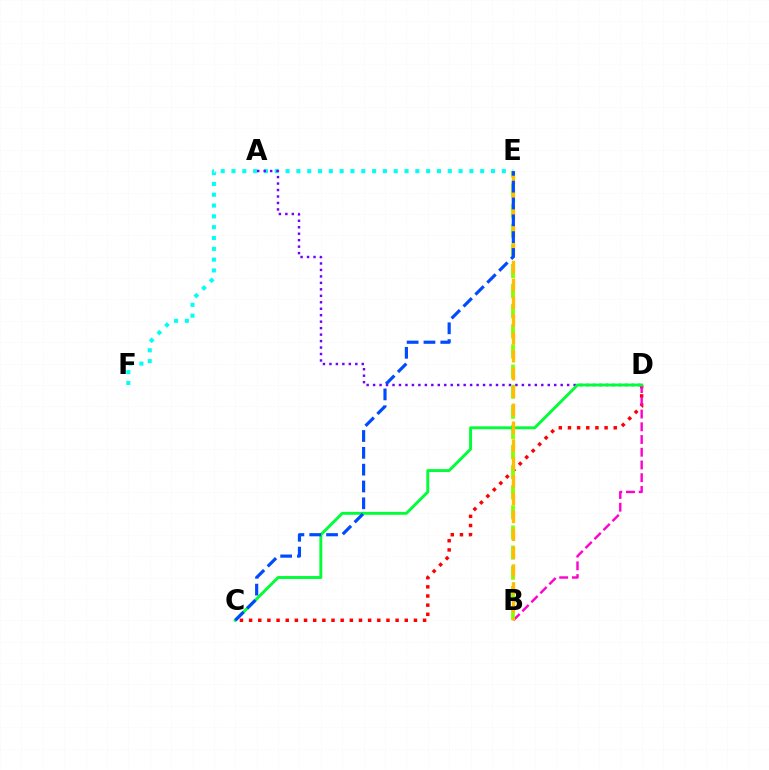{('C', 'D'): [{'color': '#ff0000', 'line_style': 'dotted', 'thickness': 2.49}, {'color': '#00ff39', 'line_style': 'solid', 'thickness': 2.1}], ('E', 'F'): [{'color': '#00fff6', 'line_style': 'dotted', 'thickness': 2.94}], ('B', 'D'): [{'color': '#ff00cf', 'line_style': 'dashed', 'thickness': 1.73}], ('A', 'D'): [{'color': '#7200ff', 'line_style': 'dotted', 'thickness': 1.76}], ('B', 'E'): [{'color': '#84ff00', 'line_style': 'dashed', 'thickness': 2.73}, {'color': '#ffbd00', 'line_style': 'dashed', 'thickness': 2.43}], ('C', 'E'): [{'color': '#004bff', 'line_style': 'dashed', 'thickness': 2.29}]}